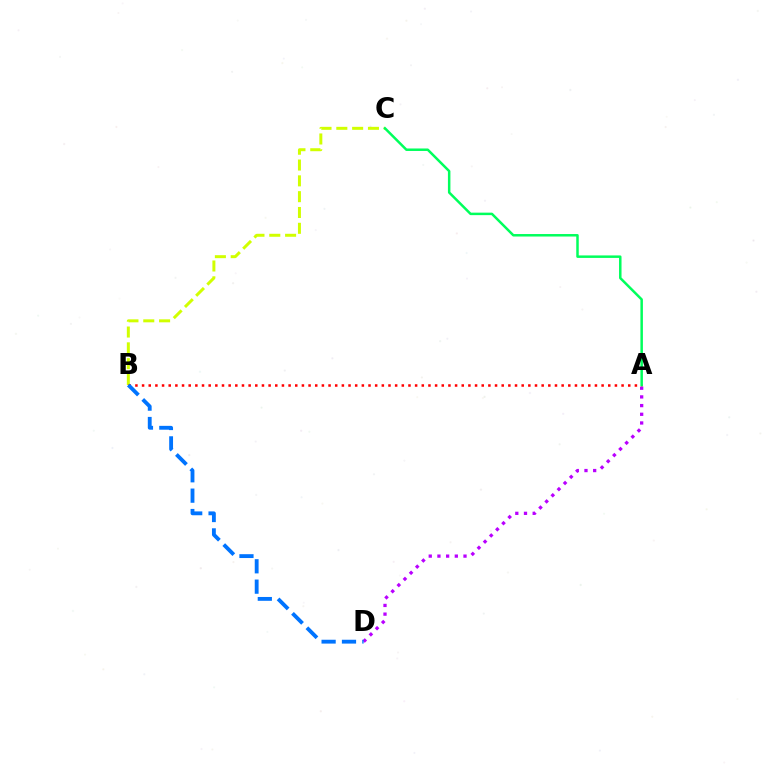{('B', 'C'): [{'color': '#d1ff00', 'line_style': 'dashed', 'thickness': 2.15}], ('A', 'B'): [{'color': '#ff0000', 'line_style': 'dotted', 'thickness': 1.81}], ('A', 'D'): [{'color': '#b900ff', 'line_style': 'dotted', 'thickness': 2.36}], ('A', 'C'): [{'color': '#00ff5c', 'line_style': 'solid', 'thickness': 1.79}], ('B', 'D'): [{'color': '#0074ff', 'line_style': 'dashed', 'thickness': 2.77}]}